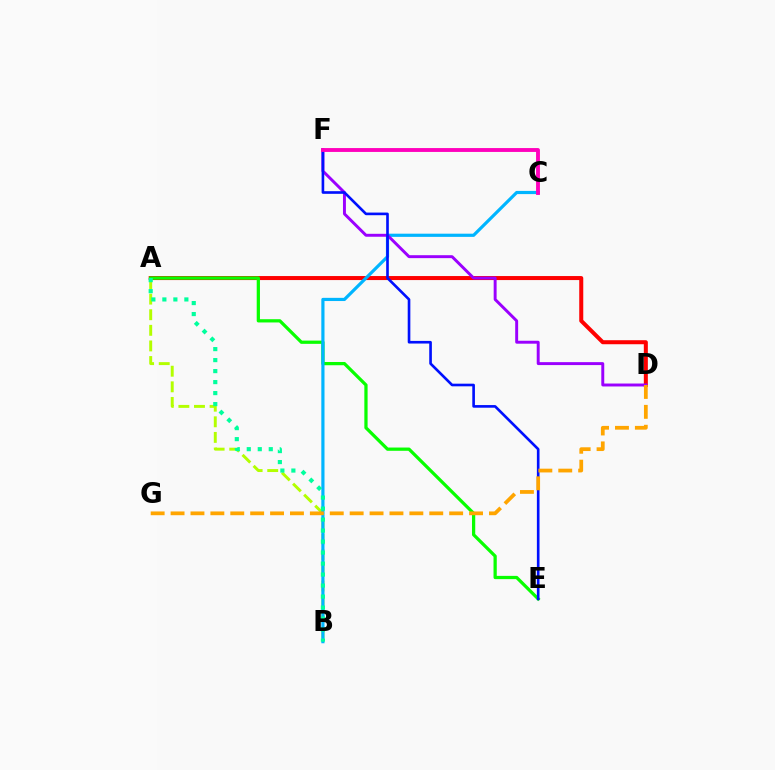{('A', 'D'): [{'color': '#ff0000', 'line_style': 'solid', 'thickness': 2.9}], ('A', 'E'): [{'color': '#08ff00', 'line_style': 'solid', 'thickness': 2.34}], ('A', 'B'): [{'color': '#b3ff00', 'line_style': 'dashed', 'thickness': 2.12}, {'color': '#00ff9d', 'line_style': 'dotted', 'thickness': 2.99}], ('B', 'C'): [{'color': '#00b5ff', 'line_style': 'solid', 'thickness': 2.29}], ('D', 'F'): [{'color': '#9b00ff', 'line_style': 'solid', 'thickness': 2.11}], ('E', 'F'): [{'color': '#0010ff', 'line_style': 'solid', 'thickness': 1.9}], ('D', 'G'): [{'color': '#ffa500', 'line_style': 'dashed', 'thickness': 2.7}], ('C', 'F'): [{'color': '#ff00bd', 'line_style': 'solid', 'thickness': 2.78}]}